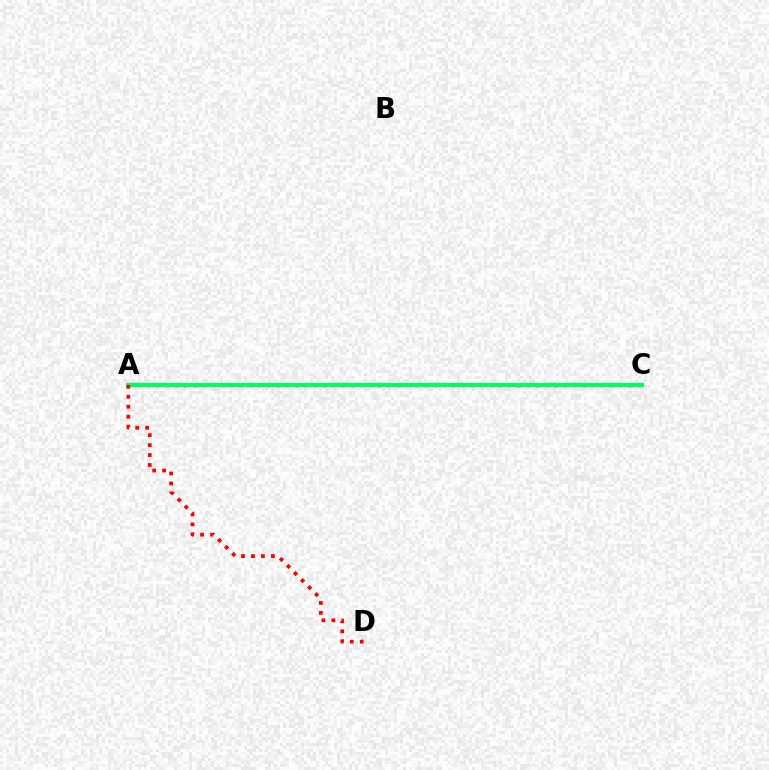{('A', 'C'): [{'color': '#b900ff', 'line_style': 'dotted', 'thickness': 2.51}, {'color': '#d1ff00', 'line_style': 'dotted', 'thickness': 2.26}, {'color': '#0074ff', 'line_style': 'dotted', 'thickness': 2.1}, {'color': '#00ff5c', 'line_style': 'solid', 'thickness': 2.99}], ('A', 'D'): [{'color': '#ff0000', 'line_style': 'dotted', 'thickness': 2.71}]}